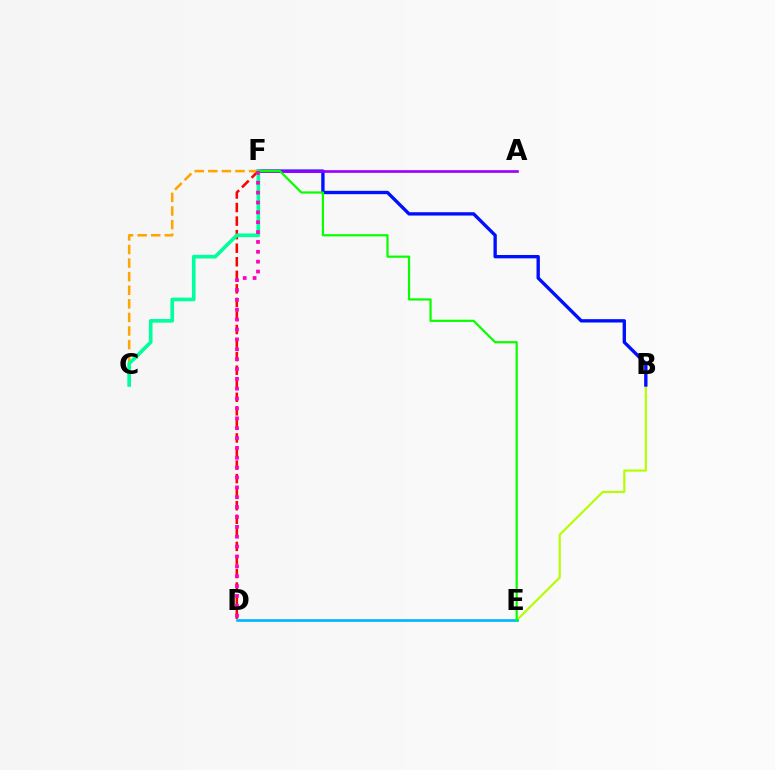{('D', 'F'): [{'color': '#ff0000', 'line_style': 'dashed', 'thickness': 1.84}, {'color': '#ff00bd', 'line_style': 'dotted', 'thickness': 2.68}], ('B', 'E'): [{'color': '#b3ff00', 'line_style': 'solid', 'thickness': 1.56}], ('B', 'F'): [{'color': '#0010ff', 'line_style': 'solid', 'thickness': 2.41}], ('C', 'F'): [{'color': '#ffa500', 'line_style': 'dashed', 'thickness': 1.85}, {'color': '#00ff9d', 'line_style': 'solid', 'thickness': 2.62}], ('A', 'F'): [{'color': '#9b00ff', 'line_style': 'solid', 'thickness': 1.92}], ('D', 'E'): [{'color': '#00b5ff', 'line_style': 'solid', 'thickness': 1.9}], ('E', 'F'): [{'color': '#08ff00', 'line_style': 'solid', 'thickness': 1.59}]}